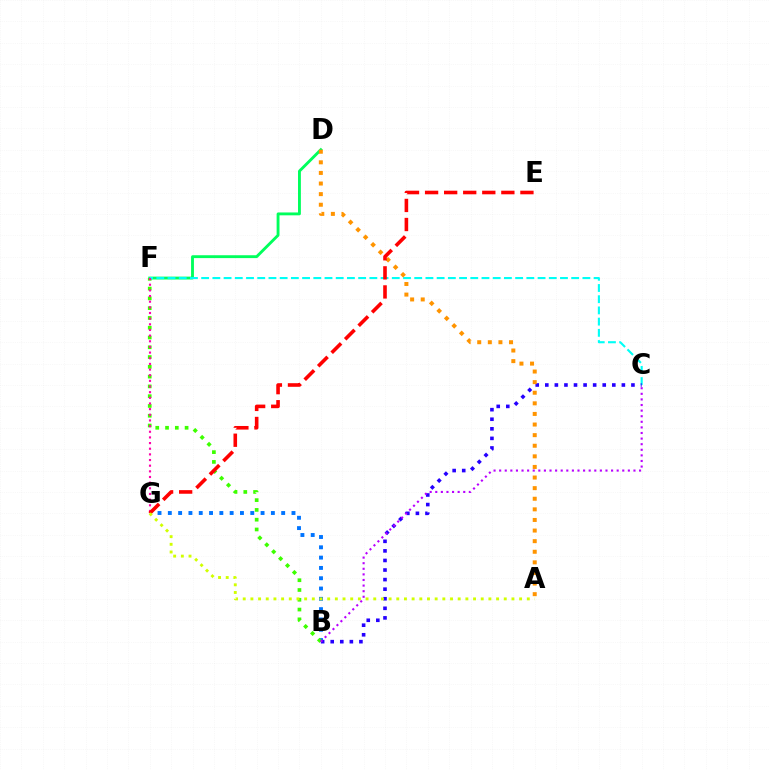{('B', 'G'): [{'color': '#0074ff', 'line_style': 'dotted', 'thickness': 2.8}], ('D', 'F'): [{'color': '#00ff5c', 'line_style': 'solid', 'thickness': 2.06}], ('B', 'F'): [{'color': '#3dff00', 'line_style': 'dotted', 'thickness': 2.66}], ('C', 'F'): [{'color': '#00fff6', 'line_style': 'dashed', 'thickness': 1.52}], ('B', 'C'): [{'color': '#2500ff', 'line_style': 'dotted', 'thickness': 2.6}, {'color': '#b900ff', 'line_style': 'dotted', 'thickness': 1.52}], ('F', 'G'): [{'color': '#ff00ac', 'line_style': 'dotted', 'thickness': 1.54}], ('A', 'D'): [{'color': '#ff9400', 'line_style': 'dotted', 'thickness': 2.88}], ('E', 'G'): [{'color': '#ff0000', 'line_style': 'dashed', 'thickness': 2.59}], ('A', 'G'): [{'color': '#d1ff00', 'line_style': 'dotted', 'thickness': 2.09}]}